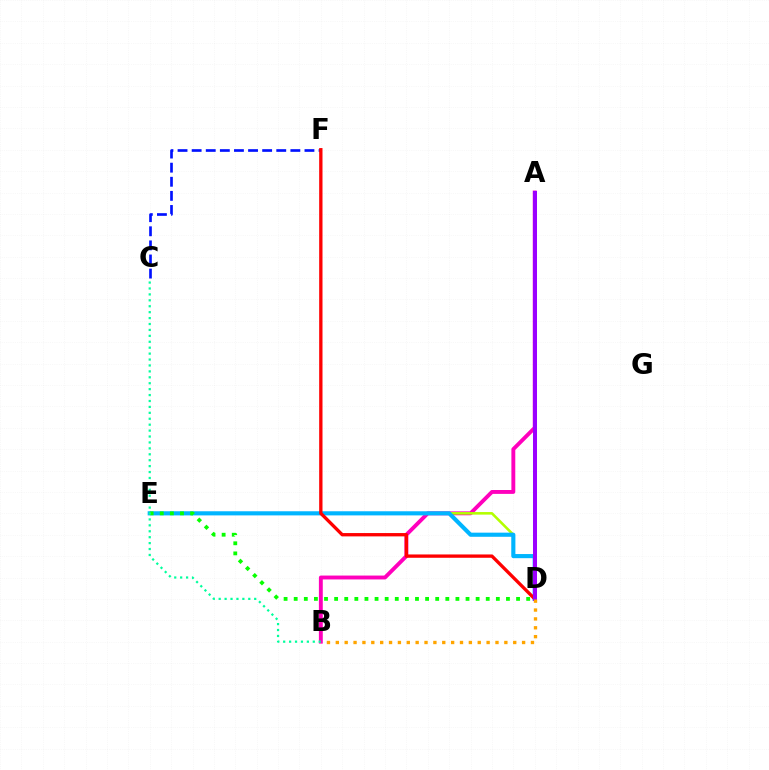{('A', 'B'): [{'color': '#ff00bd', 'line_style': 'solid', 'thickness': 2.8}], ('D', 'E'): [{'color': '#b3ff00', 'line_style': 'solid', 'thickness': 1.85}, {'color': '#00b5ff', 'line_style': 'solid', 'thickness': 2.97}, {'color': '#08ff00', 'line_style': 'dotted', 'thickness': 2.75}], ('C', 'F'): [{'color': '#0010ff', 'line_style': 'dashed', 'thickness': 1.92}], ('D', 'F'): [{'color': '#ff0000', 'line_style': 'solid', 'thickness': 2.39}], ('A', 'D'): [{'color': '#9b00ff', 'line_style': 'solid', 'thickness': 2.89}], ('B', 'D'): [{'color': '#ffa500', 'line_style': 'dotted', 'thickness': 2.41}], ('B', 'C'): [{'color': '#00ff9d', 'line_style': 'dotted', 'thickness': 1.61}]}